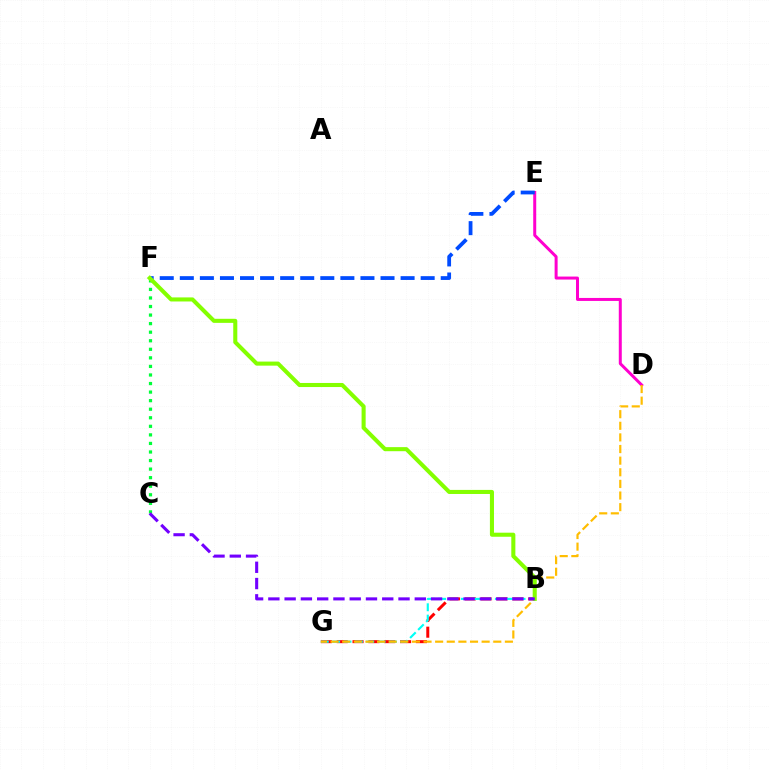{('B', 'G'): [{'color': '#ff0000', 'line_style': 'dashed', 'thickness': 2.15}, {'color': '#00fff6', 'line_style': 'dashed', 'thickness': 1.54}], ('D', 'E'): [{'color': '#ff00cf', 'line_style': 'solid', 'thickness': 2.16}], ('D', 'G'): [{'color': '#ffbd00', 'line_style': 'dashed', 'thickness': 1.58}], ('C', 'F'): [{'color': '#00ff39', 'line_style': 'dotted', 'thickness': 2.32}], ('E', 'F'): [{'color': '#004bff', 'line_style': 'dashed', 'thickness': 2.73}], ('B', 'F'): [{'color': '#84ff00', 'line_style': 'solid', 'thickness': 2.93}], ('B', 'C'): [{'color': '#7200ff', 'line_style': 'dashed', 'thickness': 2.21}]}